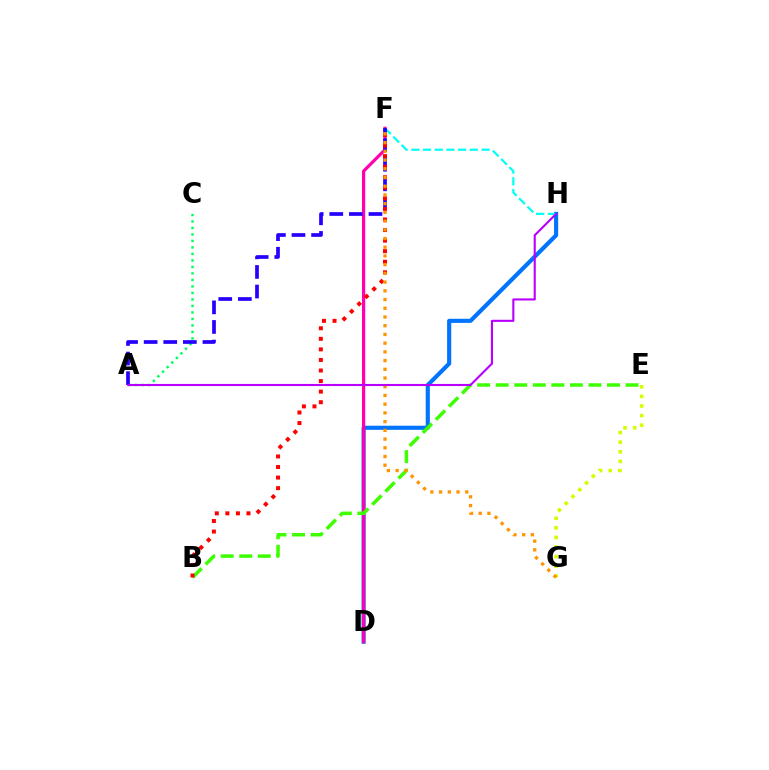{('D', 'H'): [{'color': '#0074ff', 'line_style': 'solid', 'thickness': 2.97}], ('F', 'H'): [{'color': '#00fff6', 'line_style': 'dashed', 'thickness': 1.59}], ('E', 'G'): [{'color': '#d1ff00', 'line_style': 'dotted', 'thickness': 2.61}], ('A', 'C'): [{'color': '#00ff5c', 'line_style': 'dotted', 'thickness': 1.77}], ('D', 'F'): [{'color': '#ff00ac', 'line_style': 'solid', 'thickness': 2.3}], ('A', 'F'): [{'color': '#2500ff', 'line_style': 'dashed', 'thickness': 2.66}], ('B', 'E'): [{'color': '#3dff00', 'line_style': 'dashed', 'thickness': 2.52}], ('B', 'F'): [{'color': '#ff0000', 'line_style': 'dotted', 'thickness': 2.87}], ('F', 'G'): [{'color': '#ff9400', 'line_style': 'dotted', 'thickness': 2.37}], ('A', 'H'): [{'color': '#b900ff', 'line_style': 'solid', 'thickness': 1.52}]}